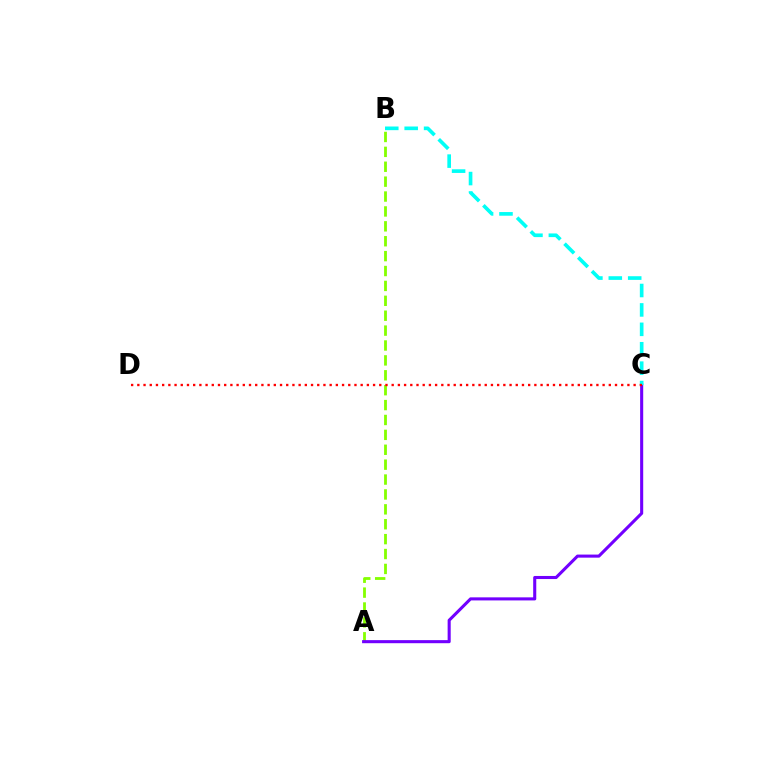{('A', 'B'): [{'color': '#84ff00', 'line_style': 'dashed', 'thickness': 2.02}], ('A', 'C'): [{'color': '#7200ff', 'line_style': 'solid', 'thickness': 2.21}], ('B', 'C'): [{'color': '#00fff6', 'line_style': 'dashed', 'thickness': 2.64}], ('C', 'D'): [{'color': '#ff0000', 'line_style': 'dotted', 'thickness': 1.69}]}